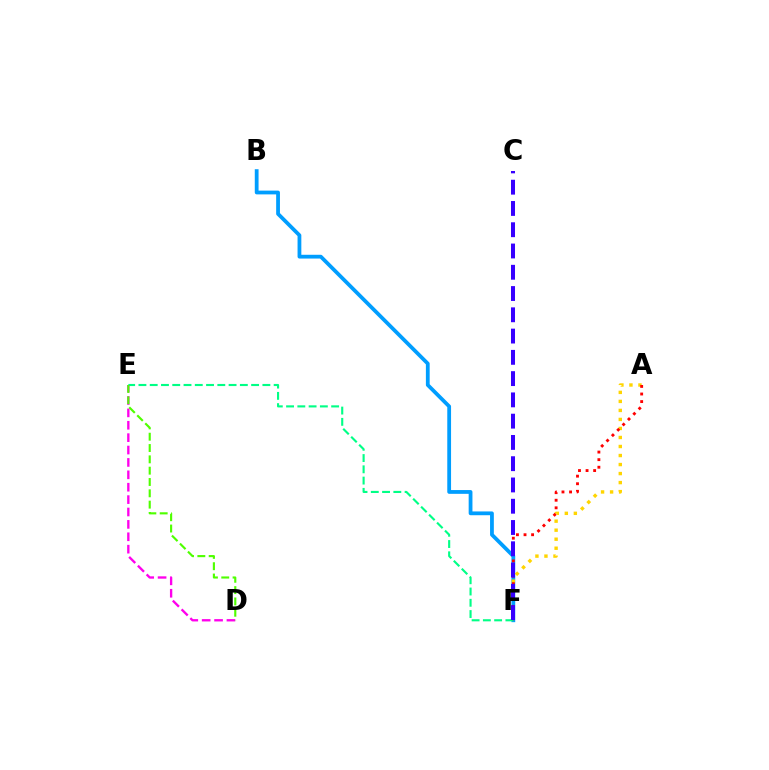{('D', 'E'): [{'color': '#ff00ed', 'line_style': 'dashed', 'thickness': 1.68}, {'color': '#4fff00', 'line_style': 'dashed', 'thickness': 1.54}], ('B', 'F'): [{'color': '#009eff', 'line_style': 'solid', 'thickness': 2.72}], ('E', 'F'): [{'color': '#00ff86', 'line_style': 'dashed', 'thickness': 1.53}], ('A', 'F'): [{'color': '#ffd500', 'line_style': 'dotted', 'thickness': 2.45}, {'color': '#ff0000', 'line_style': 'dotted', 'thickness': 2.06}], ('C', 'F'): [{'color': '#3700ff', 'line_style': 'dashed', 'thickness': 2.89}]}